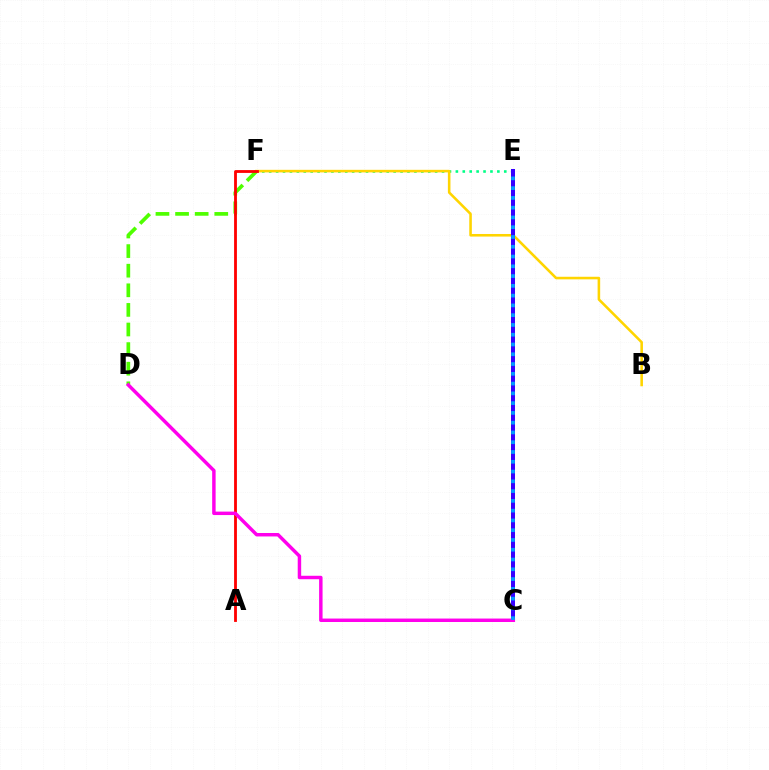{('E', 'F'): [{'color': '#00ff86', 'line_style': 'dotted', 'thickness': 1.88}], ('D', 'F'): [{'color': '#4fff00', 'line_style': 'dashed', 'thickness': 2.66}], ('B', 'F'): [{'color': '#ffd500', 'line_style': 'solid', 'thickness': 1.85}], ('C', 'E'): [{'color': '#3700ff', 'line_style': 'solid', 'thickness': 2.88}, {'color': '#009eff', 'line_style': 'dotted', 'thickness': 2.66}], ('A', 'F'): [{'color': '#ff0000', 'line_style': 'solid', 'thickness': 2.03}], ('C', 'D'): [{'color': '#ff00ed', 'line_style': 'solid', 'thickness': 2.49}]}